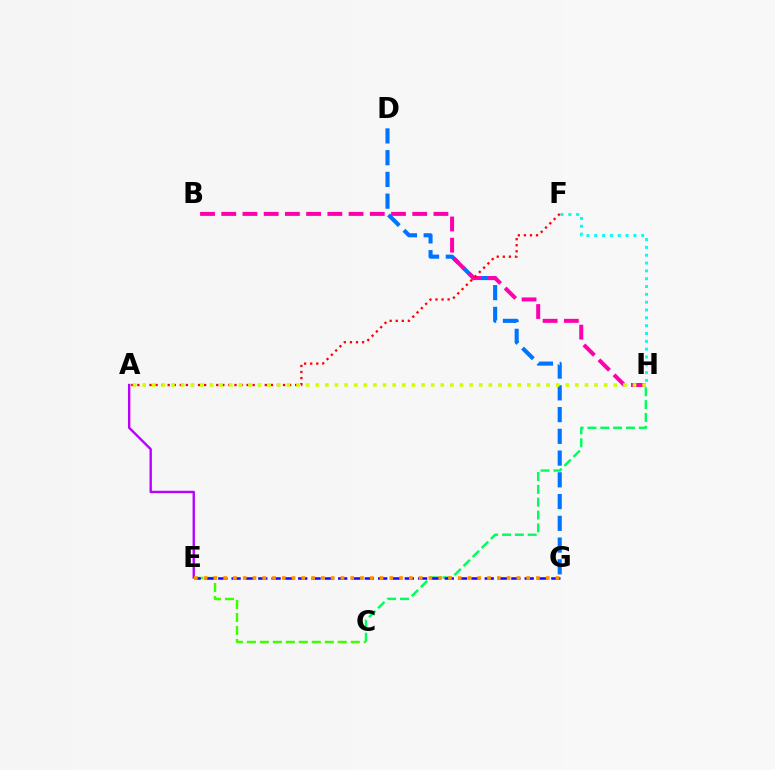{('C', 'E'): [{'color': '#3dff00', 'line_style': 'dashed', 'thickness': 1.76}], ('F', 'H'): [{'color': '#00fff6', 'line_style': 'dotted', 'thickness': 2.13}], ('C', 'H'): [{'color': '#00ff5c', 'line_style': 'dashed', 'thickness': 1.75}], ('A', 'E'): [{'color': '#b900ff', 'line_style': 'solid', 'thickness': 1.71}], ('E', 'G'): [{'color': '#2500ff', 'line_style': 'dashed', 'thickness': 1.81}, {'color': '#ff9400', 'line_style': 'dotted', 'thickness': 2.66}], ('D', 'G'): [{'color': '#0074ff', 'line_style': 'dashed', 'thickness': 2.95}], ('B', 'H'): [{'color': '#ff00ac', 'line_style': 'dashed', 'thickness': 2.88}], ('A', 'F'): [{'color': '#ff0000', 'line_style': 'dotted', 'thickness': 1.65}], ('A', 'H'): [{'color': '#d1ff00', 'line_style': 'dotted', 'thickness': 2.61}]}